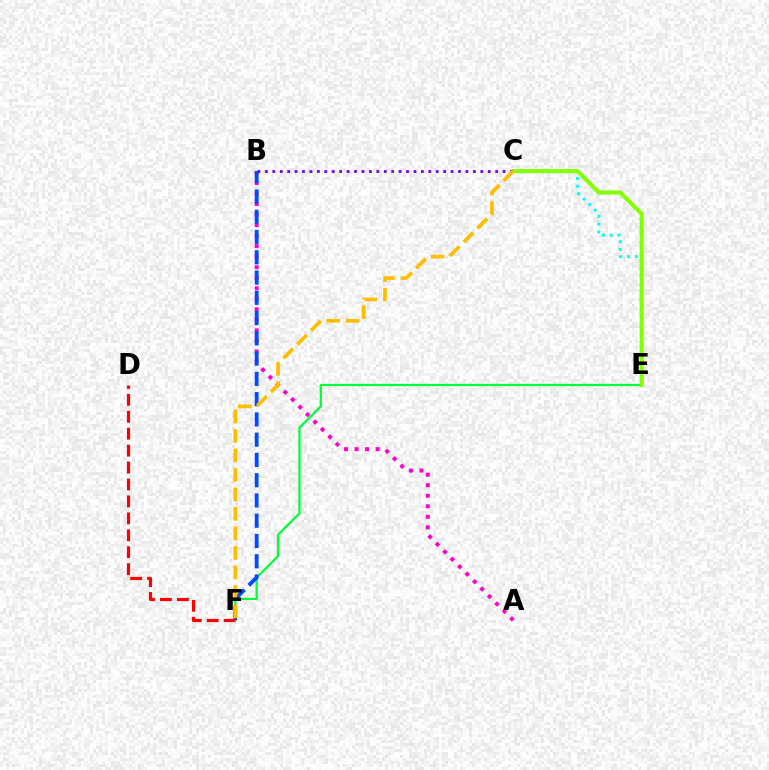{('A', 'B'): [{'color': '#ff00cf', 'line_style': 'dotted', 'thickness': 2.86}], ('E', 'F'): [{'color': '#00ff39', 'line_style': 'solid', 'thickness': 1.59}], ('C', 'E'): [{'color': '#00fff6', 'line_style': 'dotted', 'thickness': 2.12}, {'color': '#84ff00', 'line_style': 'solid', 'thickness': 2.91}], ('B', 'F'): [{'color': '#004bff', 'line_style': 'dashed', 'thickness': 2.75}], ('D', 'F'): [{'color': '#ff0000', 'line_style': 'dashed', 'thickness': 2.3}], ('B', 'C'): [{'color': '#7200ff', 'line_style': 'dotted', 'thickness': 2.02}], ('C', 'F'): [{'color': '#ffbd00', 'line_style': 'dashed', 'thickness': 2.65}]}